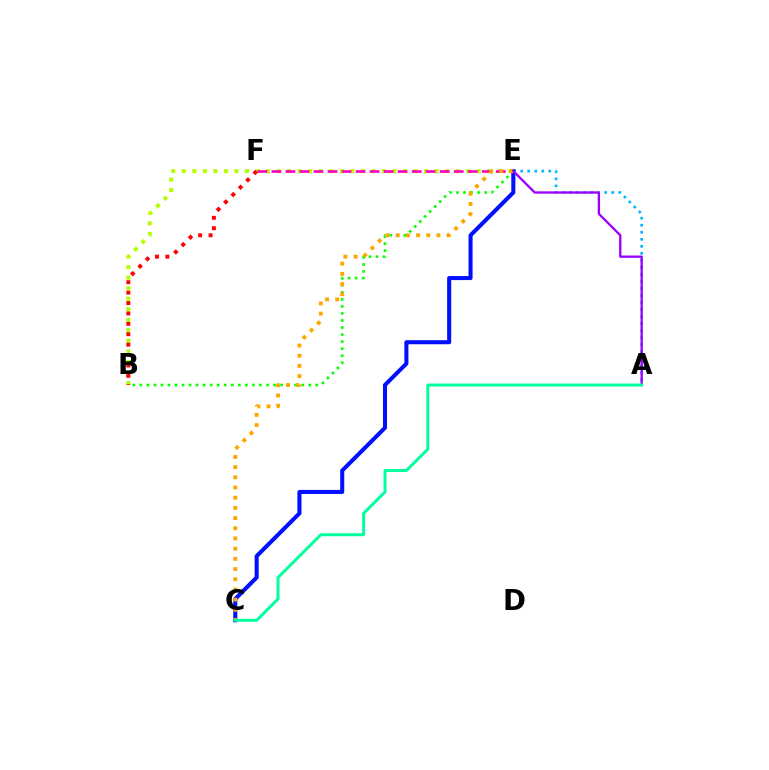{('A', 'E'): [{'color': '#00b5ff', 'line_style': 'dotted', 'thickness': 1.91}, {'color': '#9b00ff', 'line_style': 'solid', 'thickness': 1.67}], ('B', 'E'): [{'color': '#b3ff00', 'line_style': 'dotted', 'thickness': 2.86}, {'color': '#08ff00', 'line_style': 'dotted', 'thickness': 1.91}], ('E', 'F'): [{'color': '#ff00bd', 'line_style': 'dashed', 'thickness': 1.91}], ('C', 'E'): [{'color': '#0010ff', 'line_style': 'solid', 'thickness': 2.92}, {'color': '#ffa500', 'line_style': 'dotted', 'thickness': 2.77}], ('B', 'F'): [{'color': '#ff0000', 'line_style': 'dotted', 'thickness': 2.83}], ('A', 'C'): [{'color': '#00ff9d', 'line_style': 'solid', 'thickness': 2.14}]}